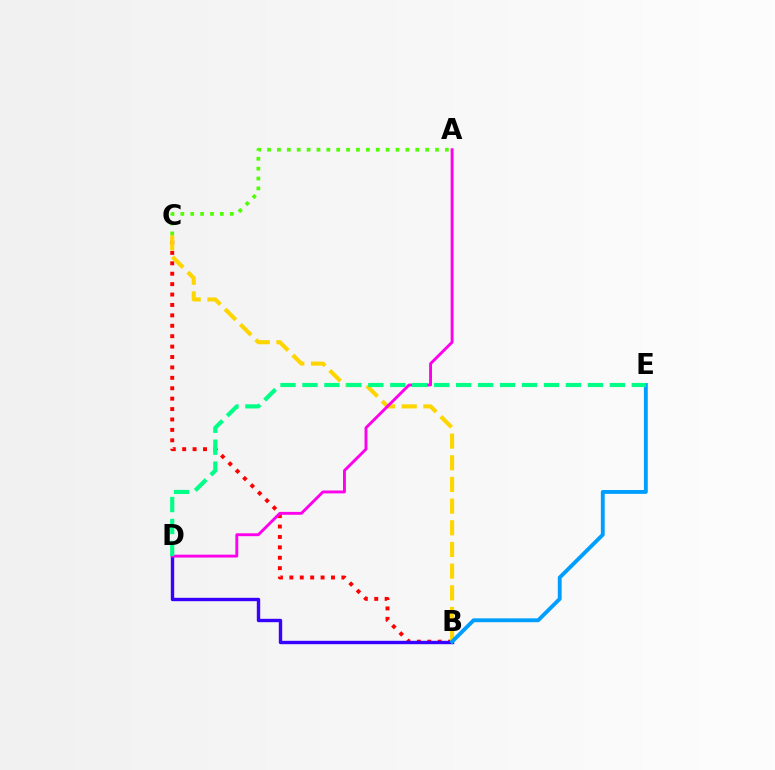{('B', 'C'): [{'color': '#ff0000', 'line_style': 'dotted', 'thickness': 2.83}, {'color': '#ffd500', 'line_style': 'dashed', 'thickness': 2.94}], ('B', 'D'): [{'color': '#3700ff', 'line_style': 'solid', 'thickness': 2.44}], ('A', 'D'): [{'color': '#ff00ed', 'line_style': 'solid', 'thickness': 2.08}], ('B', 'E'): [{'color': '#009eff', 'line_style': 'solid', 'thickness': 2.79}], ('D', 'E'): [{'color': '#00ff86', 'line_style': 'dashed', 'thickness': 2.98}], ('A', 'C'): [{'color': '#4fff00', 'line_style': 'dotted', 'thickness': 2.68}]}